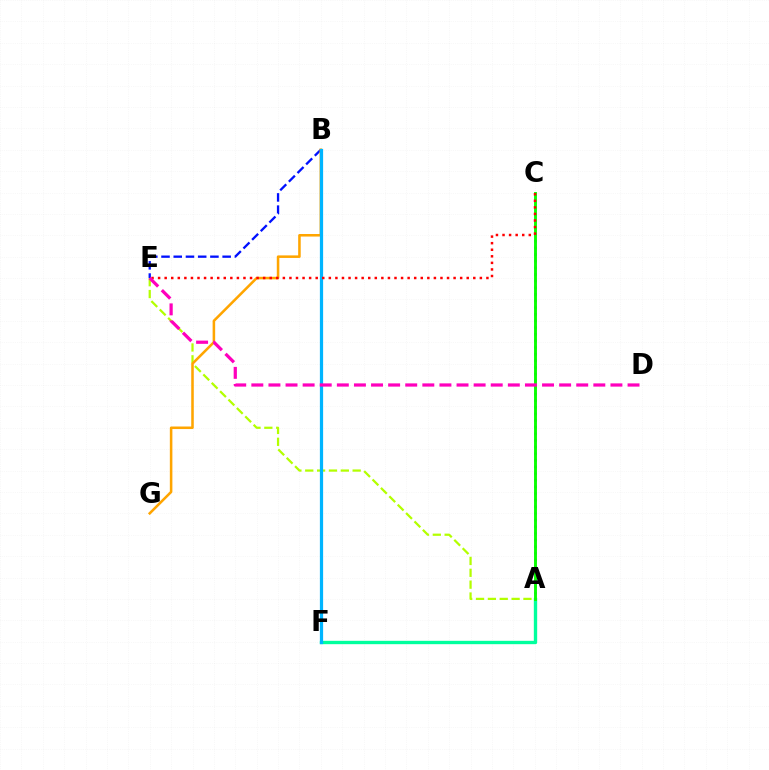{('A', 'F'): [{'color': '#00ff9d', 'line_style': 'solid', 'thickness': 2.41}], ('A', 'C'): [{'color': '#9b00ff', 'line_style': 'dotted', 'thickness': 1.8}, {'color': '#08ff00', 'line_style': 'solid', 'thickness': 2.08}], ('A', 'E'): [{'color': '#b3ff00', 'line_style': 'dashed', 'thickness': 1.61}], ('B', 'E'): [{'color': '#0010ff', 'line_style': 'dashed', 'thickness': 1.66}], ('B', 'G'): [{'color': '#ffa500', 'line_style': 'solid', 'thickness': 1.84}], ('B', 'F'): [{'color': '#00b5ff', 'line_style': 'solid', 'thickness': 2.32}], ('C', 'E'): [{'color': '#ff0000', 'line_style': 'dotted', 'thickness': 1.78}], ('D', 'E'): [{'color': '#ff00bd', 'line_style': 'dashed', 'thickness': 2.32}]}